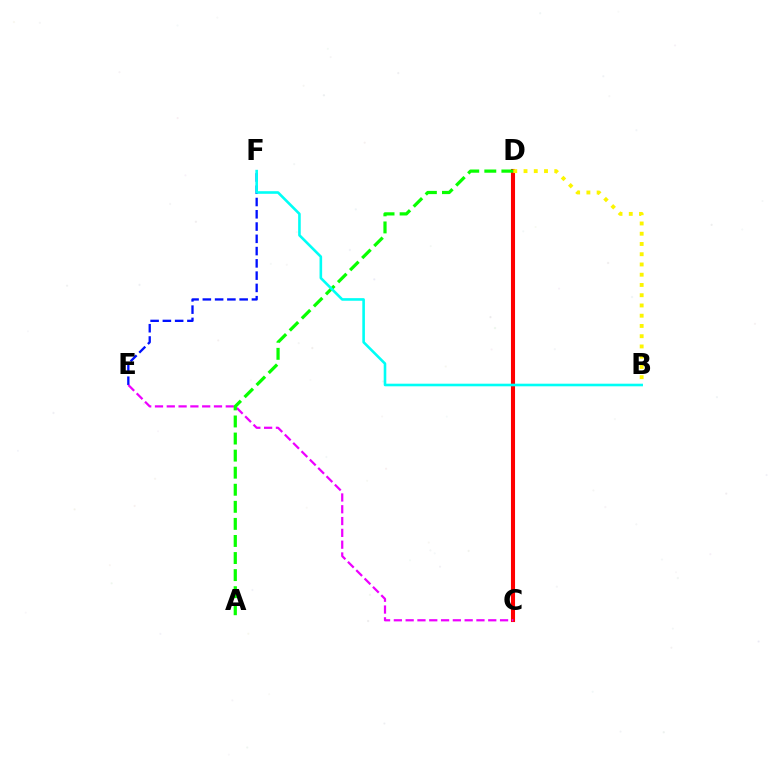{('C', 'D'): [{'color': '#ff0000', 'line_style': 'solid', 'thickness': 2.93}], ('E', 'F'): [{'color': '#0010ff', 'line_style': 'dashed', 'thickness': 1.67}], ('C', 'E'): [{'color': '#ee00ff', 'line_style': 'dashed', 'thickness': 1.6}], ('A', 'D'): [{'color': '#08ff00', 'line_style': 'dashed', 'thickness': 2.32}], ('B', 'F'): [{'color': '#00fff6', 'line_style': 'solid', 'thickness': 1.88}], ('B', 'D'): [{'color': '#fcf500', 'line_style': 'dotted', 'thickness': 2.78}]}